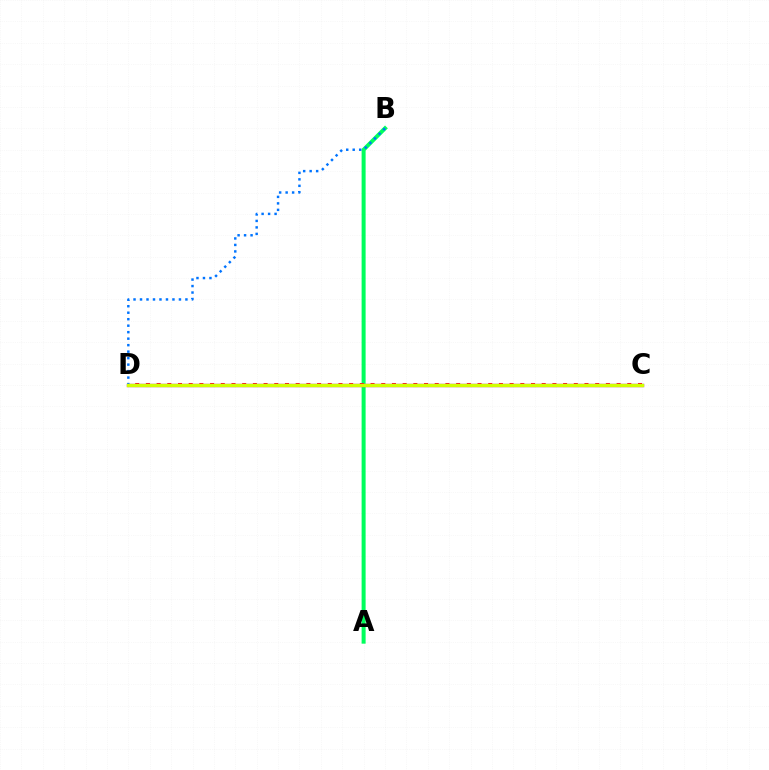{('A', 'B'): [{'color': '#00ff5c', 'line_style': 'solid', 'thickness': 2.88}], ('C', 'D'): [{'color': '#ff0000', 'line_style': 'dotted', 'thickness': 2.91}, {'color': '#b900ff', 'line_style': 'solid', 'thickness': 2.4}, {'color': '#d1ff00', 'line_style': 'solid', 'thickness': 2.48}], ('B', 'D'): [{'color': '#0074ff', 'line_style': 'dotted', 'thickness': 1.76}]}